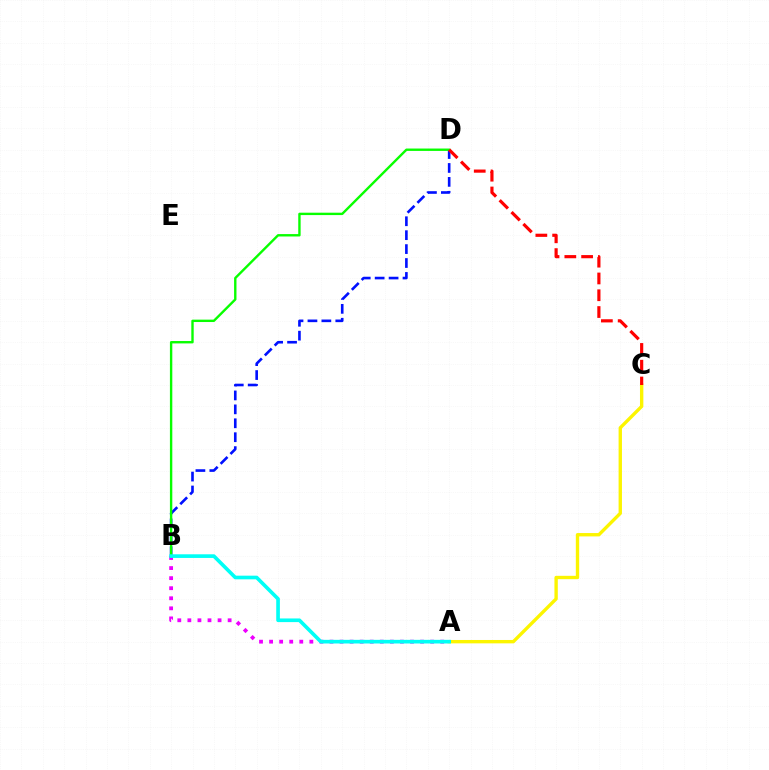{('B', 'D'): [{'color': '#0010ff', 'line_style': 'dashed', 'thickness': 1.89}, {'color': '#08ff00', 'line_style': 'solid', 'thickness': 1.72}], ('A', 'C'): [{'color': '#fcf500', 'line_style': 'solid', 'thickness': 2.42}], ('A', 'B'): [{'color': '#ee00ff', 'line_style': 'dotted', 'thickness': 2.73}, {'color': '#00fff6', 'line_style': 'solid', 'thickness': 2.63}], ('C', 'D'): [{'color': '#ff0000', 'line_style': 'dashed', 'thickness': 2.28}]}